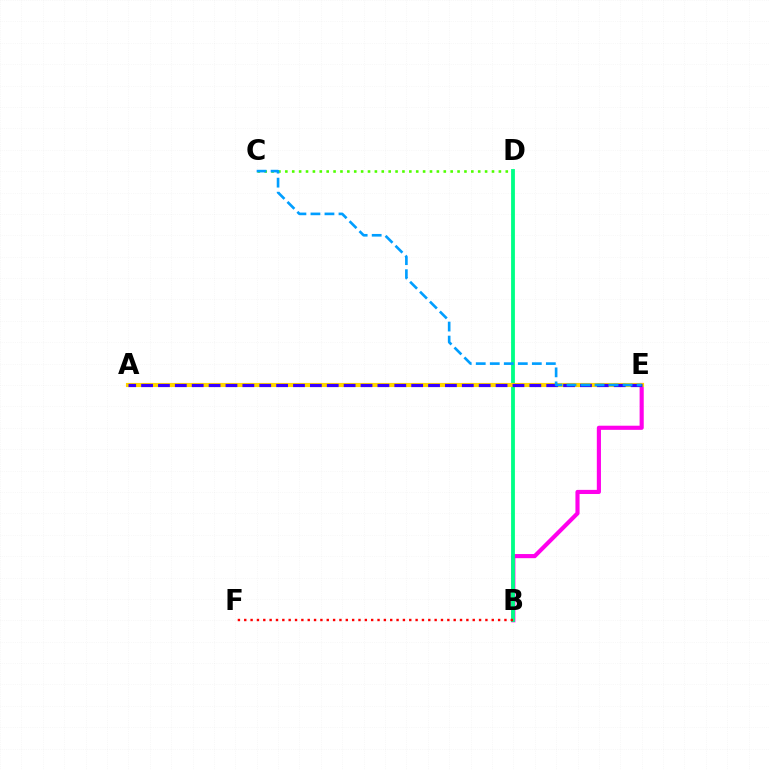{('B', 'E'): [{'color': '#ff00ed', 'line_style': 'solid', 'thickness': 2.98}], ('C', 'D'): [{'color': '#4fff00', 'line_style': 'dotted', 'thickness': 1.87}], ('B', 'D'): [{'color': '#00ff86', 'line_style': 'solid', 'thickness': 2.75}], ('A', 'E'): [{'color': '#ffd500', 'line_style': 'solid', 'thickness': 2.97}, {'color': '#3700ff', 'line_style': 'dashed', 'thickness': 2.29}], ('C', 'E'): [{'color': '#009eff', 'line_style': 'dashed', 'thickness': 1.9}], ('B', 'F'): [{'color': '#ff0000', 'line_style': 'dotted', 'thickness': 1.72}]}